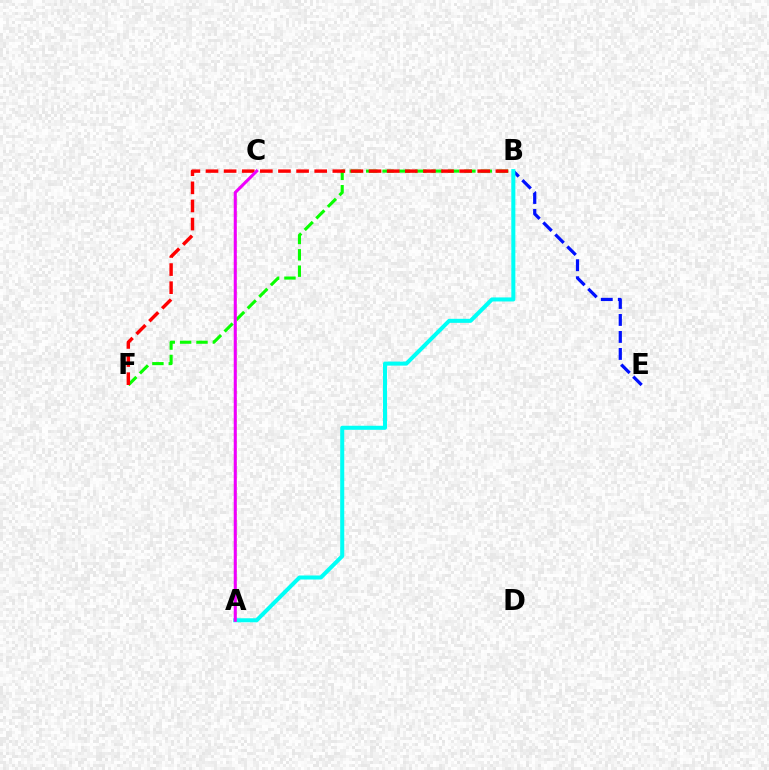{('B', 'E'): [{'color': '#0010ff', 'line_style': 'dashed', 'thickness': 2.31}], ('B', 'F'): [{'color': '#08ff00', 'line_style': 'dashed', 'thickness': 2.22}, {'color': '#ff0000', 'line_style': 'dashed', 'thickness': 2.46}], ('A', 'B'): [{'color': '#00fff6', 'line_style': 'solid', 'thickness': 2.9}], ('A', 'C'): [{'color': '#fcf500', 'line_style': 'dotted', 'thickness': 1.94}, {'color': '#ee00ff', 'line_style': 'solid', 'thickness': 2.21}]}